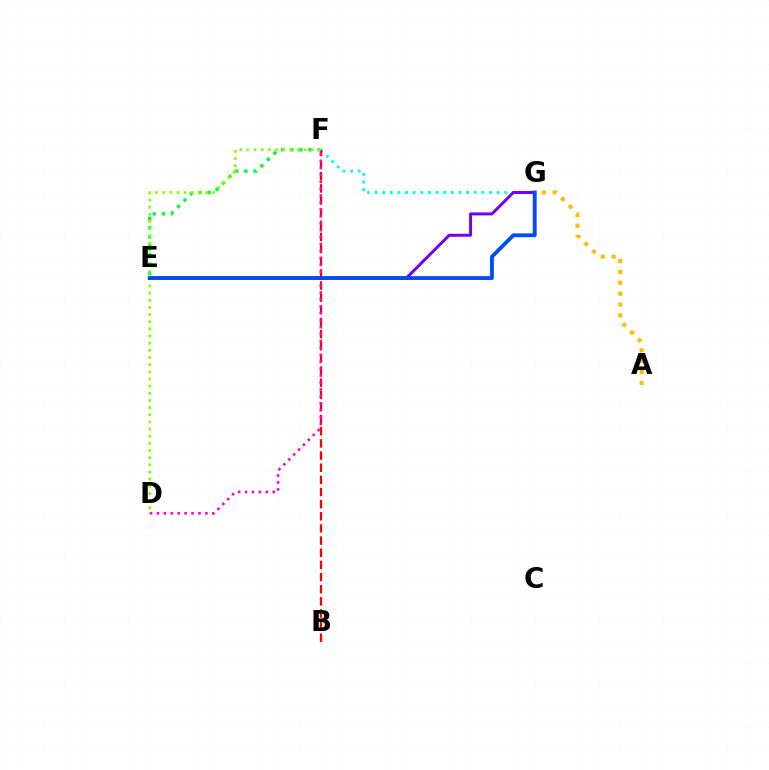{('A', 'G'): [{'color': '#ffbd00', 'line_style': 'dotted', 'thickness': 2.96}], ('E', 'F'): [{'color': '#00ff39', 'line_style': 'dotted', 'thickness': 2.48}], ('F', 'G'): [{'color': '#00fff6', 'line_style': 'dotted', 'thickness': 2.07}], ('B', 'F'): [{'color': '#ff0000', 'line_style': 'dashed', 'thickness': 1.65}], ('D', 'F'): [{'color': '#ff00cf', 'line_style': 'dotted', 'thickness': 1.88}, {'color': '#84ff00', 'line_style': 'dotted', 'thickness': 1.94}], ('E', 'G'): [{'color': '#7200ff', 'line_style': 'solid', 'thickness': 2.15}, {'color': '#004bff', 'line_style': 'solid', 'thickness': 2.77}]}